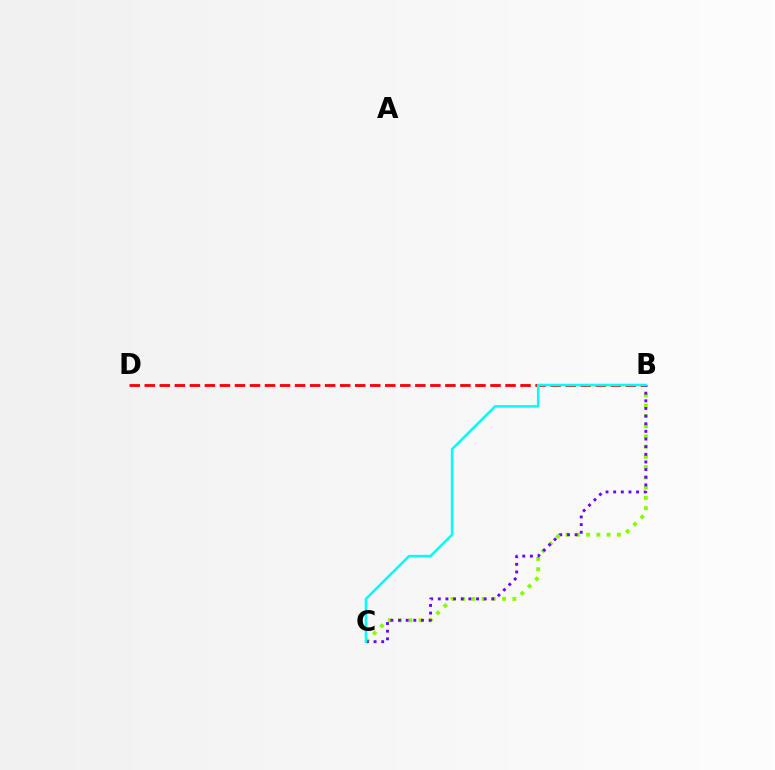{('B', 'C'): [{'color': '#84ff00', 'line_style': 'dotted', 'thickness': 2.79}, {'color': '#7200ff', 'line_style': 'dotted', 'thickness': 2.08}, {'color': '#00fff6', 'line_style': 'solid', 'thickness': 1.84}], ('B', 'D'): [{'color': '#ff0000', 'line_style': 'dashed', 'thickness': 2.04}]}